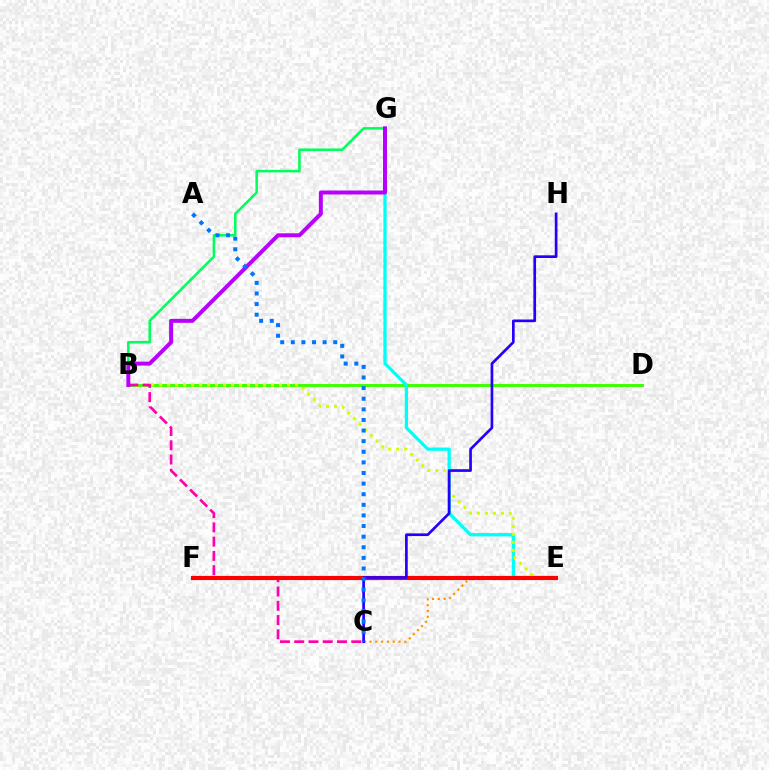{('B', 'D'): [{'color': '#3dff00', 'line_style': 'solid', 'thickness': 2.1}], ('E', 'G'): [{'color': '#00fff6', 'line_style': 'solid', 'thickness': 2.36}], ('B', 'G'): [{'color': '#00ff5c', 'line_style': 'solid', 'thickness': 1.82}, {'color': '#b900ff', 'line_style': 'solid', 'thickness': 2.86}], ('B', 'E'): [{'color': '#d1ff00', 'line_style': 'dotted', 'thickness': 2.17}], ('B', 'C'): [{'color': '#ff00ac', 'line_style': 'dashed', 'thickness': 1.94}], ('C', 'E'): [{'color': '#ff9400', 'line_style': 'dotted', 'thickness': 1.58}], ('E', 'F'): [{'color': '#ff0000', 'line_style': 'solid', 'thickness': 2.99}], ('C', 'H'): [{'color': '#2500ff', 'line_style': 'solid', 'thickness': 1.93}], ('A', 'C'): [{'color': '#0074ff', 'line_style': 'dotted', 'thickness': 2.88}]}